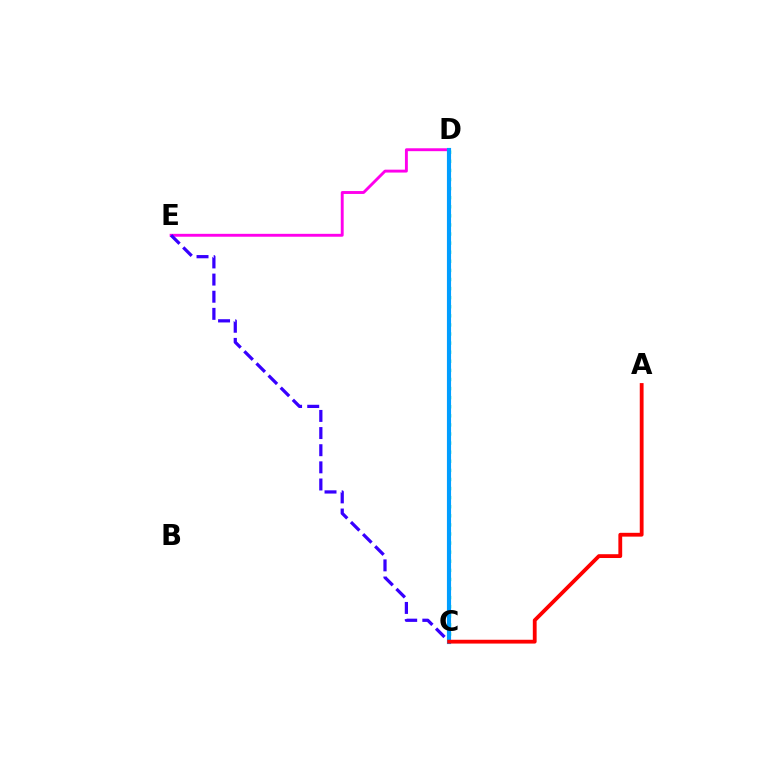{('C', 'D'): [{'color': '#ffd500', 'line_style': 'dashed', 'thickness': 2.64}, {'color': '#4fff00', 'line_style': 'solid', 'thickness': 2.0}, {'color': '#00ff86', 'line_style': 'dotted', 'thickness': 2.47}, {'color': '#009eff', 'line_style': 'solid', 'thickness': 2.98}], ('D', 'E'): [{'color': '#ff00ed', 'line_style': 'solid', 'thickness': 2.08}], ('C', 'E'): [{'color': '#3700ff', 'line_style': 'dashed', 'thickness': 2.33}], ('A', 'C'): [{'color': '#ff0000', 'line_style': 'solid', 'thickness': 2.74}]}